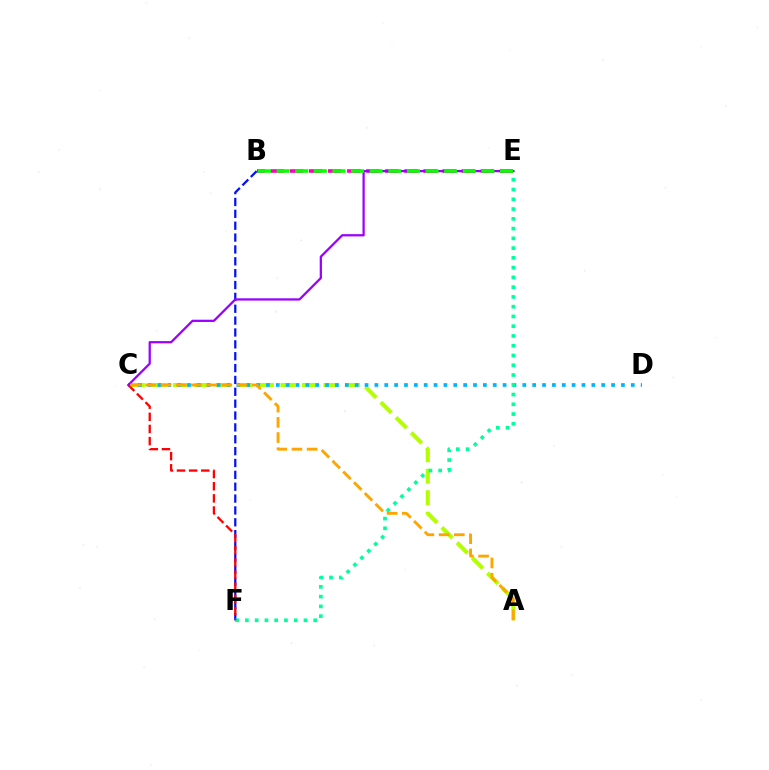{('B', 'F'): [{'color': '#0010ff', 'line_style': 'dashed', 'thickness': 1.61}], ('A', 'C'): [{'color': '#b3ff00', 'line_style': 'dashed', 'thickness': 2.92}, {'color': '#ffa500', 'line_style': 'dashed', 'thickness': 2.07}], ('C', 'D'): [{'color': '#00b5ff', 'line_style': 'dotted', 'thickness': 2.68}], ('B', 'E'): [{'color': '#ff00bd', 'line_style': 'dashed', 'thickness': 2.59}, {'color': '#08ff00', 'line_style': 'dashed', 'thickness': 2.53}], ('E', 'F'): [{'color': '#00ff9d', 'line_style': 'dotted', 'thickness': 2.65}], ('C', 'F'): [{'color': '#ff0000', 'line_style': 'dashed', 'thickness': 1.65}], ('C', 'E'): [{'color': '#9b00ff', 'line_style': 'solid', 'thickness': 1.62}]}